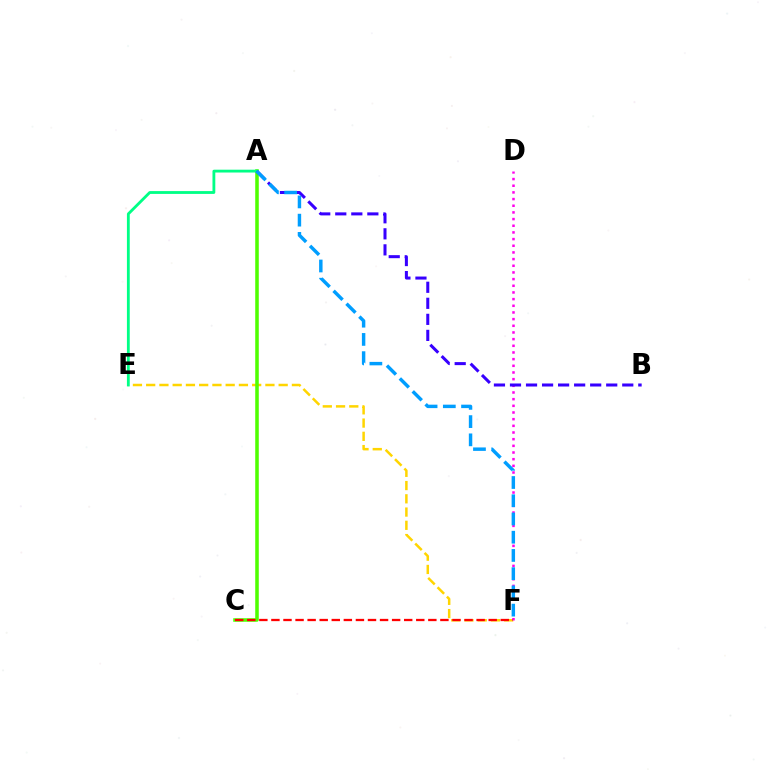{('E', 'F'): [{'color': '#ffd500', 'line_style': 'dashed', 'thickness': 1.8}], ('A', 'C'): [{'color': '#4fff00', 'line_style': 'solid', 'thickness': 2.56}], ('A', 'E'): [{'color': '#00ff86', 'line_style': 'solid', 'thickness': 2.03}], ('D', 'F'): [{'color': '#ff00ed', 'line_style': 'dotted', 'thickness': 1.81}], ('A', 'B'): [{'color': '#3700ff', 'line_style': 'dashed', 'thickness': 2.18}], ('C', 'F'): [{'color': '#ff0000', 'line_style': 'dashed', 'thickness': 1.64}], ('A', 'F'): [{'color': '#009eff', 'line_style': 'dashed', 'thickness': 2.48}]}